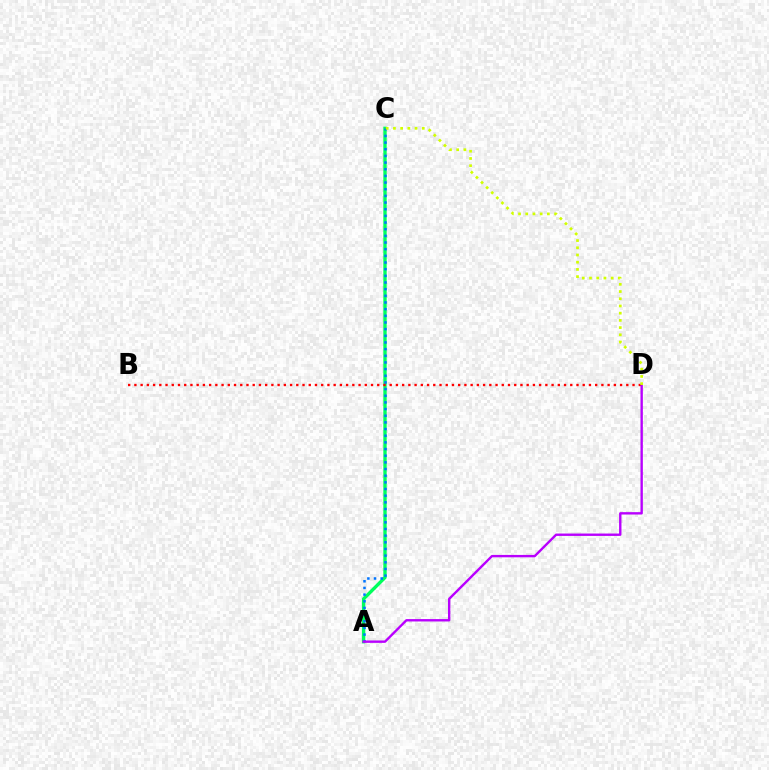{('A', 'C'): [{'color': '#00ff5c', 'line_style': 'solid', 'thickness': 2.42}, {'color': '#0074ff', 'line_style': 'dotted', 'thickness': 1.81}], ('B', 'D'): [{'color': '#ff0000', 'line_style': 'dotted', 'thickness': 1.69}], ('A', 'D'): [{'color': '#b900ff', 'line_style': 'solid', 'thickness': 1.71}], ('C', 'D'): [{'color': '#d1ff00', 'line_style': 'dotted', 'thickness': 1.96}]}